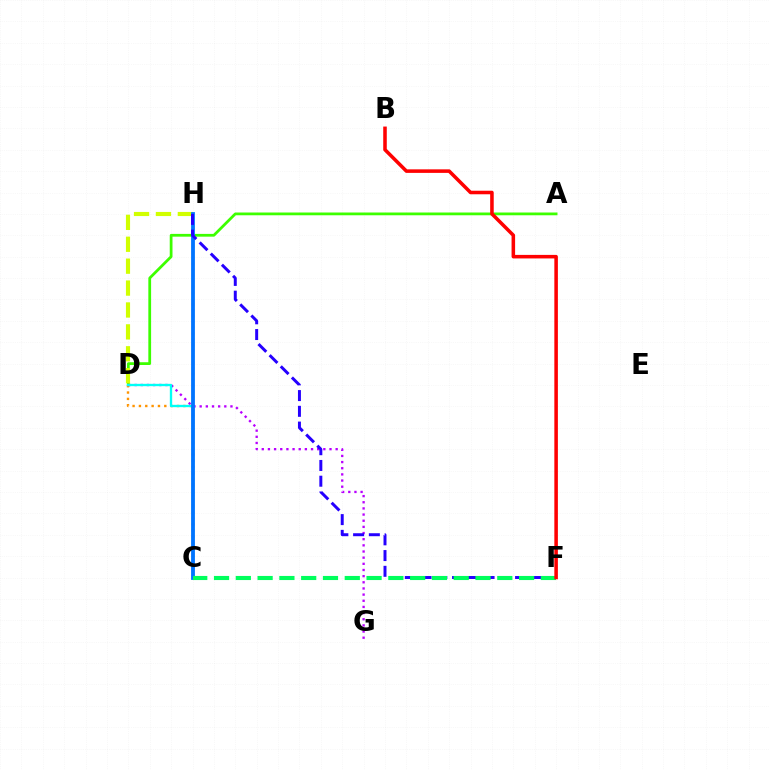{('A', 'D'): [{'color': '#3dff00', 'line_style': 'solid', 'thickness': 1.99}], ('C', 'D'): [{'color': '#ff9400', 'line_style': 'dotted', 'thickness': 1.72}, {'color': '#00fff6', 'line_style': 'solid', 'thickness': 1.69}], ('D', 'G'): [{'color': '#b900ff', 'line_style': 'dotted', 'thickness': 1.67}], ('C', 'H'): [{'color': '#ff00ac', 'line_style': 'dotted', 'thickness': 1.58}, {'color': '#0074ff', 'line_style': 'solid', 'thickness': 2.73}], ('D', 'H'): [{'color': '#d1ff00', 'line_style': 'dashed', 'thickness': 2.98}], ('F', 'H'): [{'color': '#2500ff', 'line_style': 'dashed', 'thickness': 2.14}], ('C', 'F'): [{'color': '#00ff5c', 'line_style': 'dashed', 'thickness': 2.96}], ('B', 'F'): [{'color': '#ff0000', 'line_style': 'solid', 'thickness': 2.55}]}